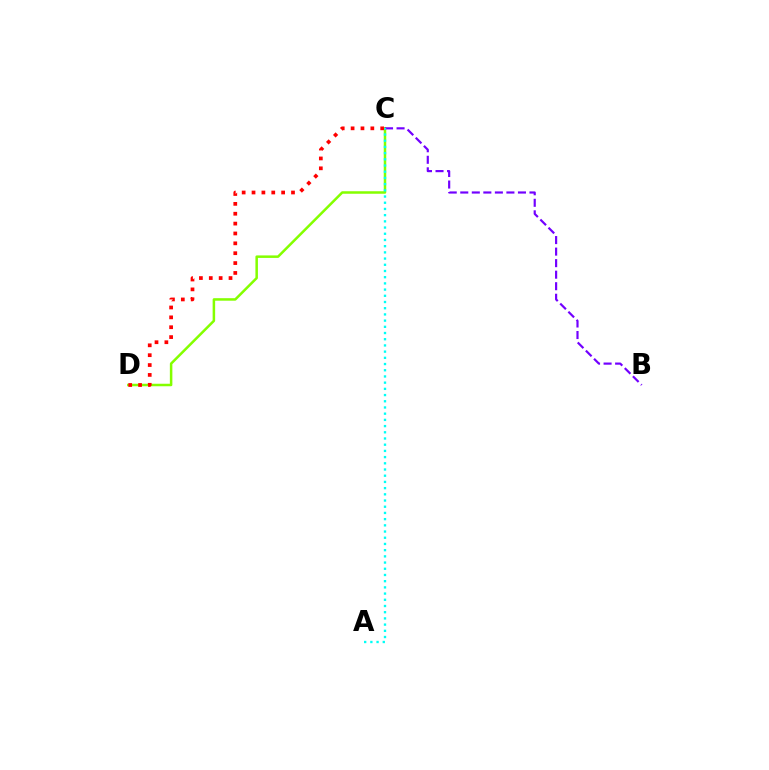{('C', 'D'): [{'color': '#84ff00', 'line_style': 'solid', 'thickness': 1.81}, {'color': '#ff0000', 'line_style': 'dotted', 'thickness': 2.68}], ('B', 'C'): [{'color': '#7200ff', 'line_style': 'dashed', 'thickness': 1.57}], ('A', 'C'): [{'color': '#00fff6', 'line_style': 'dotted', 'thickness': 1.69}]}